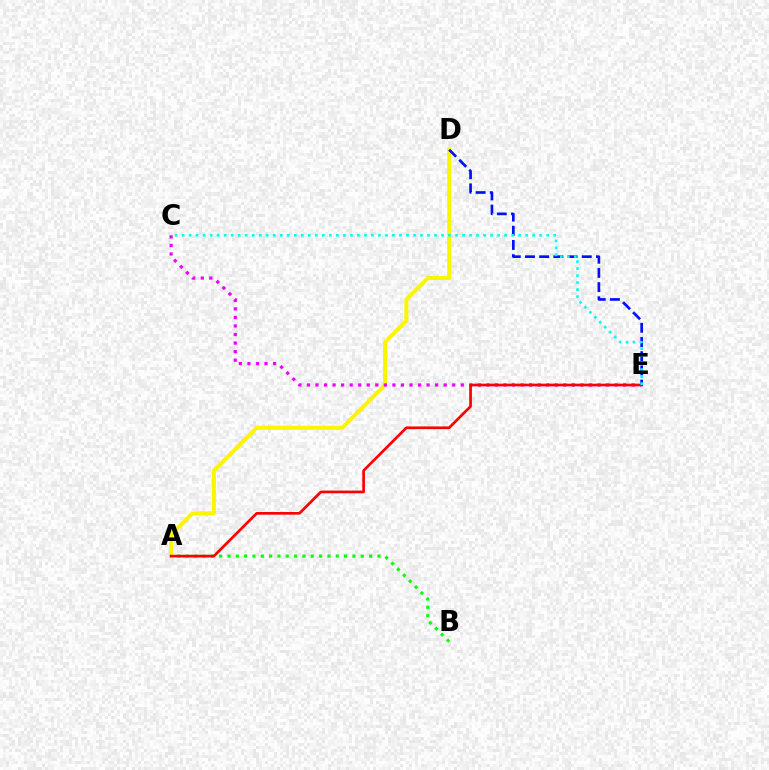{('A', 'B'): [{'color': '#08ff00', 'line_style': 'dotted', 'thickness': 2.26}], ('A', 'D'): [{'color': '#fcf500', 'line_style': 'solid', 'thickness': 2.89}], ('C', 'E'): [{'color': '#ee00ff', 'line_style': 'dotted', 'thickness': 2.32}, {'color': '#00fff6', 'line_style': 'dotted', 'thickness': 1.9}], ('D', 'E'): [{'color': '#0010ff', 'line_style': 'dashed', 'thickness': 1.93}], ('A', 'E'): [{'color': '#ff0000', 'line_style': 'solid', 'thickness': 1.94}]}